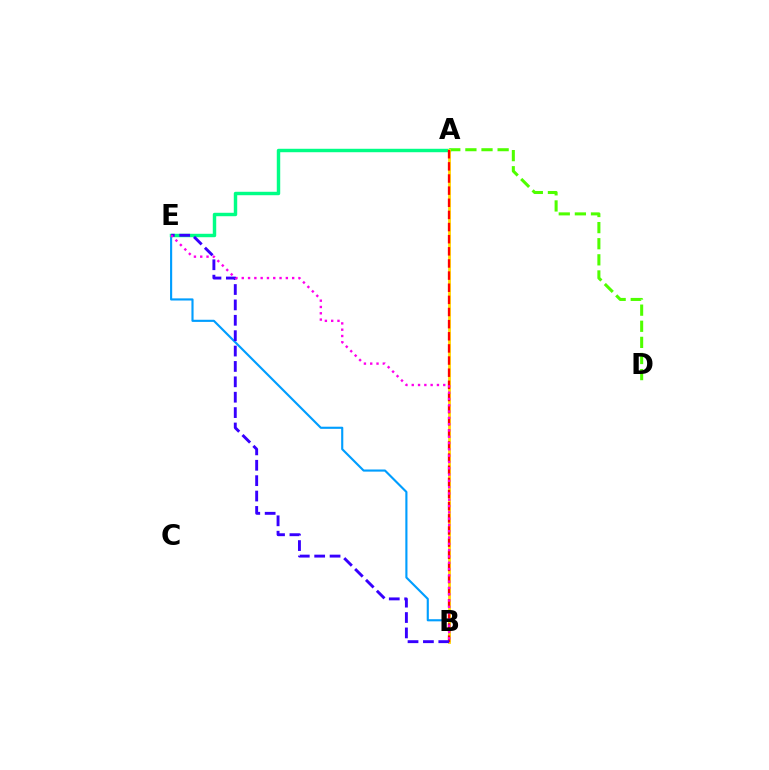{('B', 'E'): [{'color': '#009eff', 'line_style': 'solid', 'thickness': 1.54}, {'color': '#3700ff', 'line_style': 'dashed', 'thickness': 2.09}, {'color': '#ff00ed', 'line_style': 'dotted', 'thickness': 1.71}], ('A', 'D'): [{'color': '#4fff00', 'line_style': 'dashed', 'thickness': 2.19}], ('A', 'E'): [{'color': '#00ff86', 'line_style': 'solid', 'thickness': 2.47}], ('A', 'B'): [{'color': '#ffd500', 'line_style': 'solid', 'thickness': 2.01}, {'color': '#ff0000', 'line_style': 'dashed', 'thickness': 1.65}]}